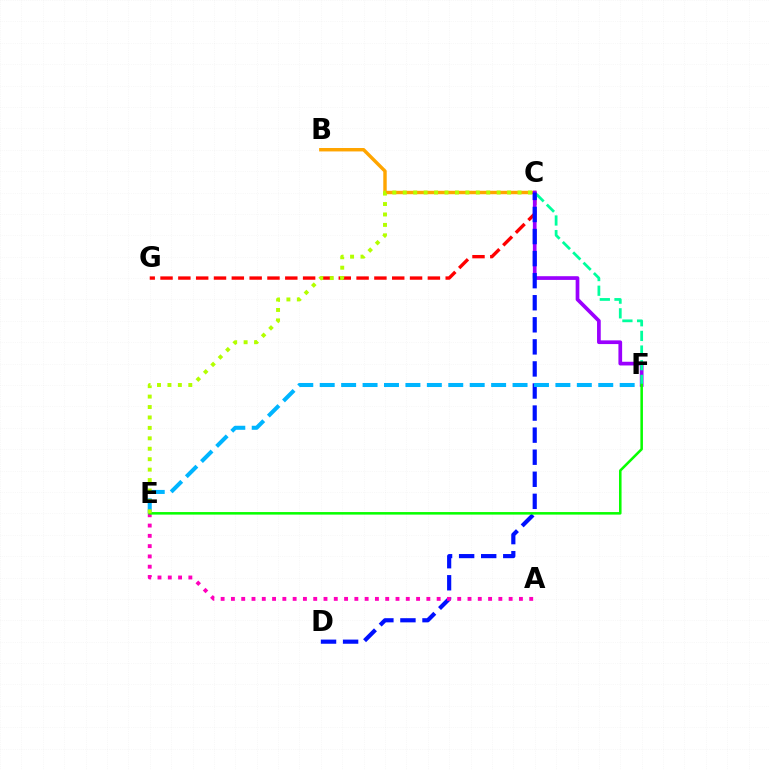{('B', 'C'): [{'color': '#ffa500', 'line_style': 'solid', 'thickness': 2.47}], ('C', 'G'): [{'color': '#ff0000', 'line_style': 'dashed', 'thickness': 2.42}], ('C', 'F'): [{'color': '#9b00ff', 'line_style': 'solid', 'thickness': 2.67}, {'color': '#00ff9d', 'line_style': 'dashed', 'thickness': 1.99}], ('C', 'D'): [{'color': '#0010ff', 'line_style': 'dashed', 'thickness': 3.0}], ('A', 'E'): [{'color': '#ff00bd', 'line_style': 'dotted', 'thickness': 2.79}], ('E', 'F'): [{'color': '#00b5ff', 'line_style': 'dashed', 'thickness': 2.91}, {'color': '#08ff00', 'line_style': 'solid', 'thickness': 1.83}], ('C', 'E'): [{'color': '#b3ff00', 'line_style': 'dotted', 'thickness': 2.83}]}